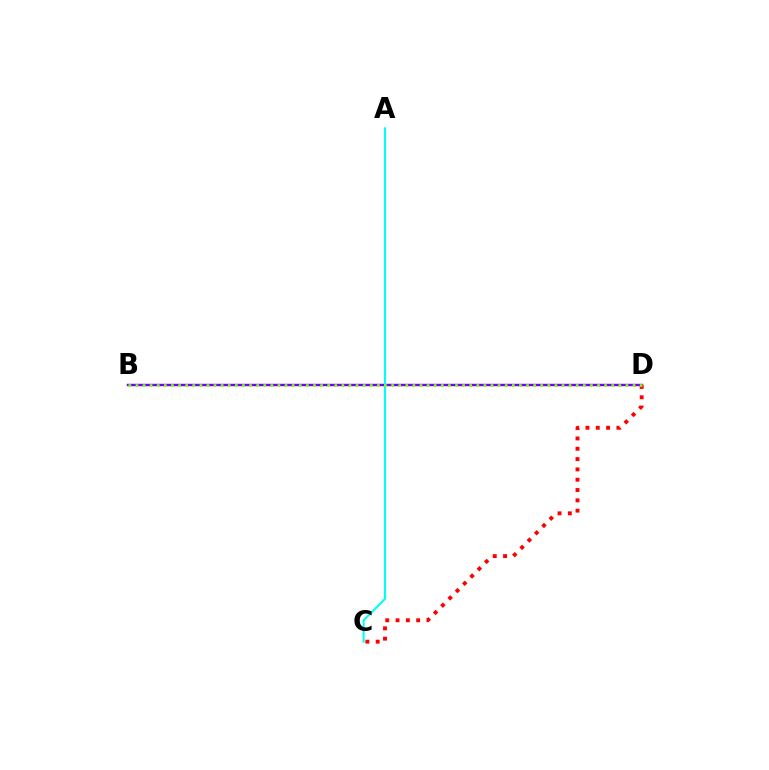{('B', 'D'): [{'color': '#7200ff', 'line_style': 'solid', 'thickness': 1.76}, {'color': '#84ff00', 'line_style': 'dotted', 'thickness': 1.93}], ('C', 'D'): [{'color': '#ff0000', 'line_style': 'dotted', 'thickness': 2.8}], ('A', 'C'): [{'color': '#00fff6', 'line_style': 'solid', 'thickness': 1.5}]}